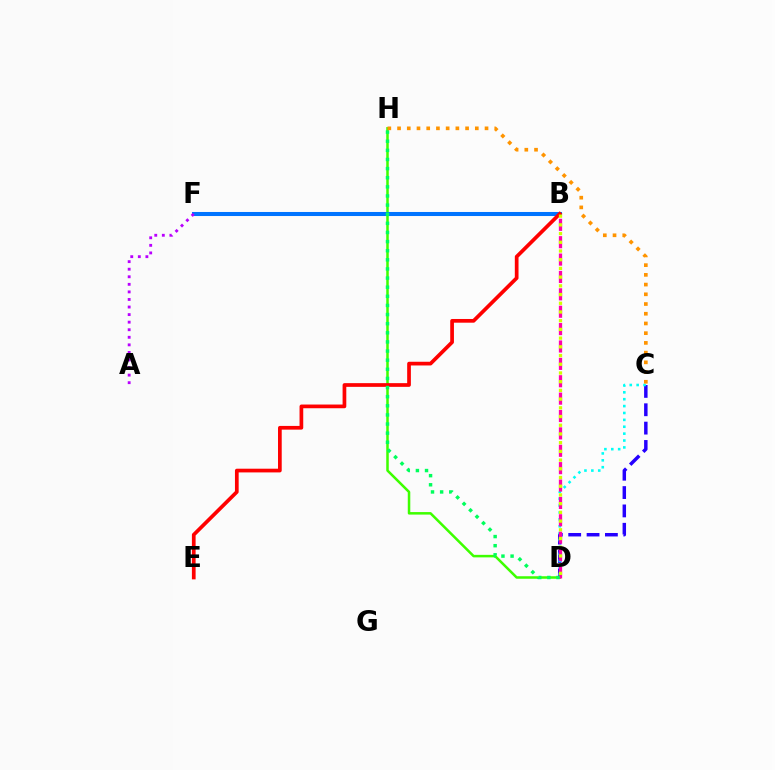{('D', 'H'): [{'color': '#3dff00', 'line_style': 'solid', 'thickness': 1.81}, {'color': '#00ff5c', 'line_style': 'dotted', 'thickness': 2.48}], ('C', 'D'): [{'color': '#2500ff', 'line_style': 'dashed', 'thickness': 2.49}, {'color': '#00fff6', 'line_style': 'dotted', 'thickness': 1.87}], ('B', 'F'): [{'color': '#0074ff', 'line_style': 'solid', 'thickness': 2.92}], ('A', 'F'): [{'color': '#b900ff', 'line_style': 'dotted', 'thickness': 2.06}], ('B', 'E'): [{'color': '#ff0000', 'line_style': 'solid', 'thickness': 2.67}], ('B', 'D'): [{'color': '#ff00ac', 'line_style': 'dashed', 'thickness': 2.36}, {'color': '#d1ff00', 'line_style': 'dotted', 'thickness': 2.37}], ('C', 'H'): [{'color': '#ff9400', 'line_style': 'dotted', 'thickness': 2.64}]}